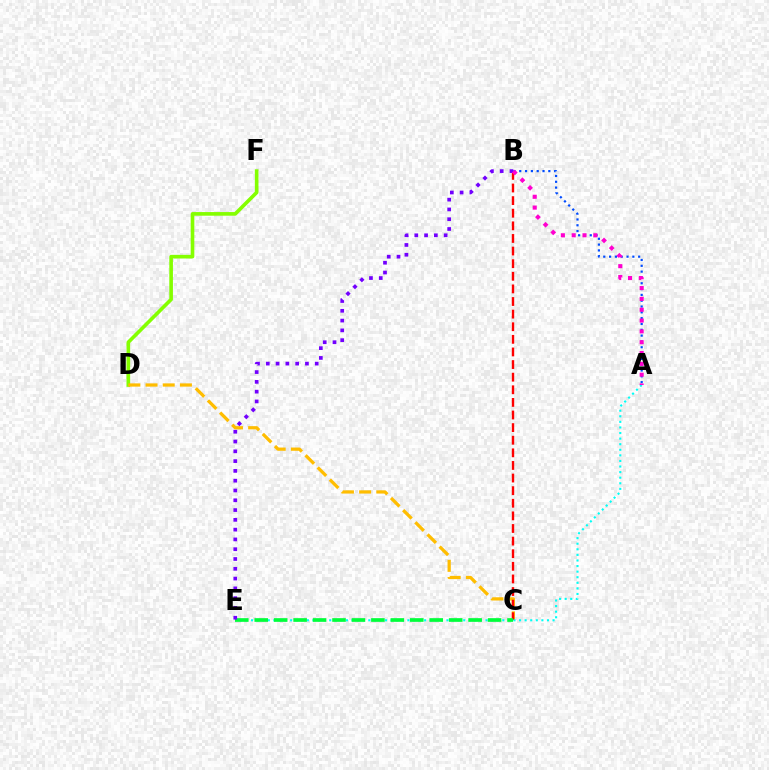{('D', 'F'): [{'color': '#84ff00', 'line_style': 'solid', 'thickness': 2.62}], ('C', 'D'): [{'color': '#ffbd00', 'line_style': 'dashed', 'thickness': 2.34}], ('B', 'C'): [{'color': '#ff0000', 'line_style': 'dashed', 'thickness': 1.71}], ('A', 'E'): [{'color': '#00fff6', 'line_style': 'dotted', 'thickness': 1.52}], ('C', 'E'): [{'color': '#00ff39', 'line_style': 'dashed', 'thickness': 2.64}], ('A', 'B'): [{'color': '#004bff', 'line_style': 'dotted', 'thickness': 1.58}, {'color': '#ff00cf', 'line_style': 'dotted', 'thickness': 2.94}], ('B', 'E'): [{'color': '#7200ff', 'line_style': 'dotted', 'thickness': 2.66}]}